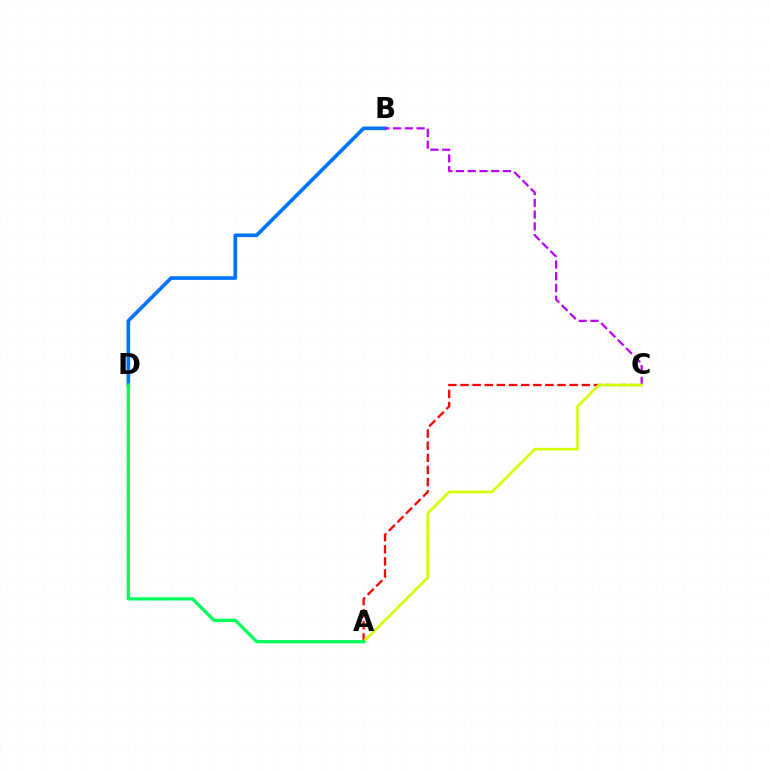{('B', 'D'): [{'color': '#0074ff', 'line_style': 'solid', 'thickness': 2.63}], ('B', 'C'): [{'color': '#b900ff', 'line_style': 'dashed', 'thickness': 1.6}], ('A', 'C'): [{'color': '#ff0000', 'line_style': 'dashed', 'thickness': 1.65}, {'color': '#d1ff00', 'line_style': 'solid', 'thickness': 1.9}], ('A', 'D'): [{'color': '#00ff5c', 'line_style': 'solid', 'thickness': 2.35}]}